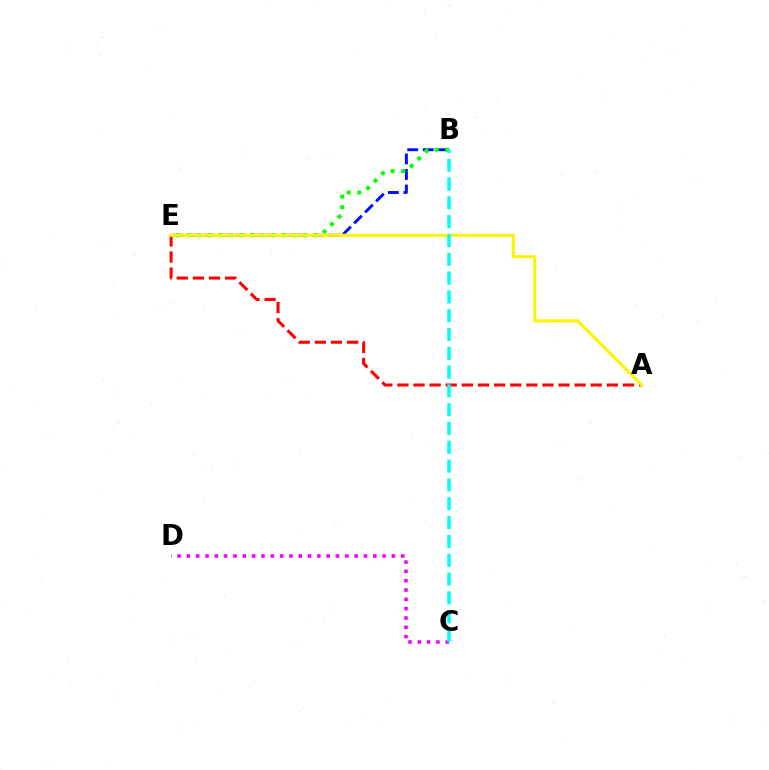{('B', 'E'): [{'color': '#0010ff', 'line_style': 'dashed', 'thickness': 2.11}, {'color': '#08ff00', 'line_style': 'dotted', 'thickness': 2.87}], ('A', 'E'): [{'color': '#ff0000', 'line_style': 'dashed', 'thickness': 2.19}, {'color': '#fcf500', 'line_style': 'solid', 'thickness': 2.23}], ('C', 'D'): [{'color': '#ee00ff', 'line_style': 'dotted', 'thickness': 2.53}], ('B', 'C'): [{'color': '#00fff6', 'line_style': 'dashed', 'thickness': 2.56}]}